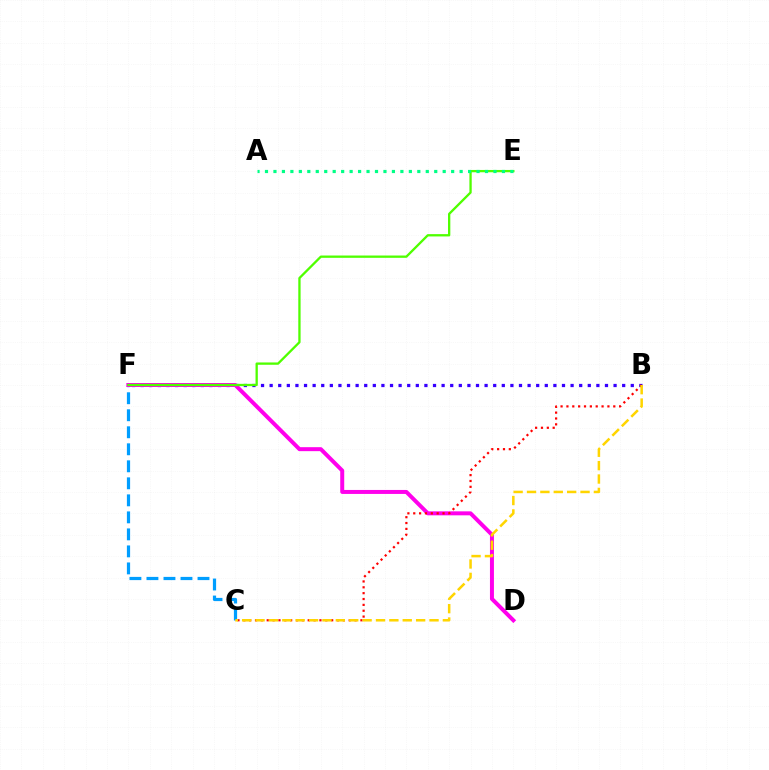{('C', 'F'): [{'color': '#009eff', 'line_style': 'dashed', 'thickness': 2.31}], ('B', 'F'): [{'color': '#3700ff', 'line_style': 'dotted', 'thickness': 2.34}], ('D', 'F'): [{'color': '#ff00ed', 'line_style': 'solid', 'thickness': 2.87}], ('B', 'C'): [{'color': '#ff0000', 'line_style': 'dotted', 'thickness': 1.59}, {'color': '#ffd500', 'line_style': 'dashed', 'thickness': 1.82}], ('E', 'F'): [{'color': '#4fff00', 'line_style': 'solid', 'thickness': 1.66}], ('A', 'E'): [{'color': '#00ff86', 'line_style': 'dotted', 'thickness': 2.3}]}